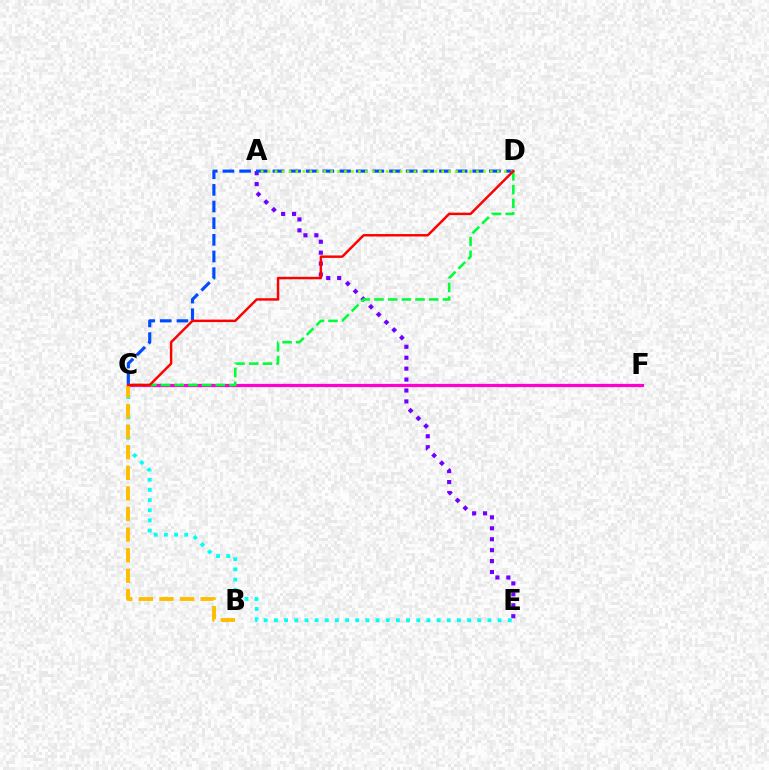{('A', 'E'): [{'color': '#7200ff', 'line_style': 'dotted', 'thickness': 2.97}], ('C', 'E'): [{'color': '#00fff6', 'line_style': 'dotted', 'thickness': 2.76}], ('C', 'F'): [{'color': '#ff00cf', 'line_style': 'solid', 'thickness': 2.32}], ('C', 'D'): [{'color': '#004bff', 'line_style': 'dashed', 'thickness': 2.26}, {'color': '#00ff39', 'line_style': 'dashed', 'thickness': 1.86}, {'color': '#ff0000', 'line_style': 'solid', 'thickness': 1.76}], ('B', 'C'): [{'color': '#ffbd00', 'line_style': 'dashed', 'thickness': 2.8}], ('A', 'D'): [{'color': '#84ff00', 'line_style': 'dotted', 'thickness': 1.89}]}